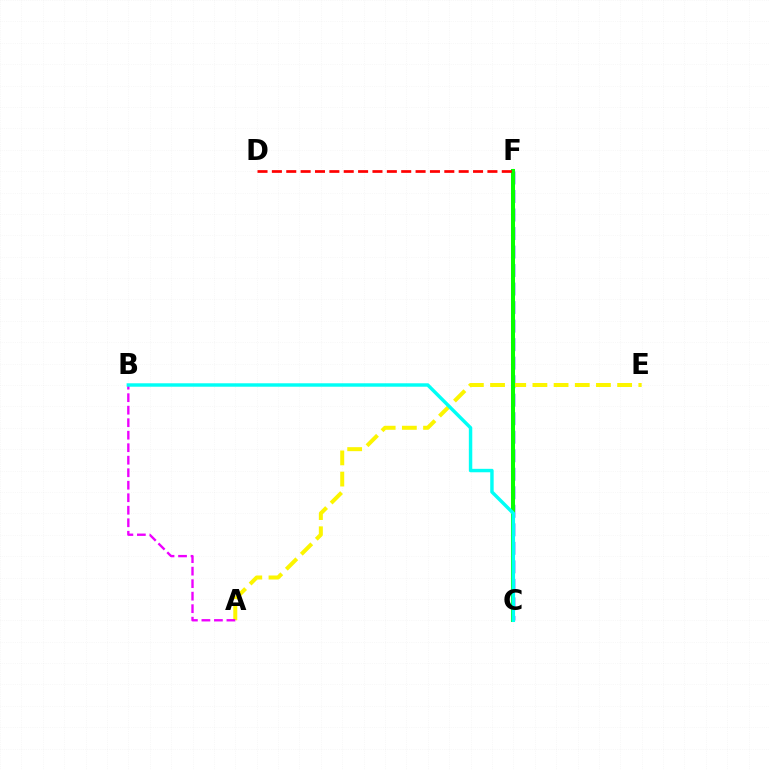{('C', 'F'): [{'color': '#0010ff', 'line_style': 'dashed', 'thickness': 2.52}, {'color': '#08ff00', 'line_style': 'solid', 'thickness': 2.91}], ('A', 'E'): [{'color': '#fcf500', 'line_style': 'dashed', 'thickness': 2.88}], ('A', 'B'): [{'color': '#ee00ff', 'line_style': 'dashed', 'thickness': 1.7}], ('D', 'F'): [{'color': '#ff0000', 'line_style': 'dashed', 'thickness': 1.95}], ('B', 'C'): [{'color': '#00fff6', 'line_style': 'solid', 'thickness': 2.48}]}